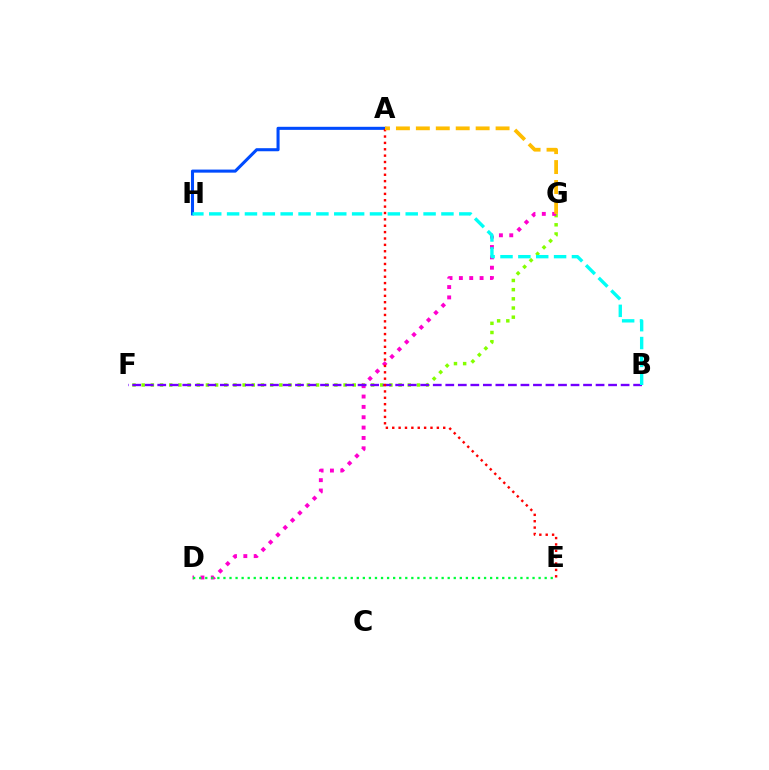{('F', 'G'): [{'color': '#84ff00', 'line_style': 'dotted', 'thickness': 2.49}], ('A', 'H'): [{'color': '#004bff', 'line_style': 'solid', 'thickness': 2.21}], ('D', 'G'): [{'color': '#ff00cf', 'line_style': 'dotted', 'thickness': 2.81}], ('B', 'F'): [{'color': '#7200ff', 'line_style': 'dashed', 'thickness': 1.7}], ('A', 'E'): [{'color': '#ff0000', 'line_style': 'dotted', 'thickness': 1.73}], ('D', 'E'): [{'color': '#00ff39', 'line_style': 'dotted', 'thickness': 1.65}], ('B', 'H'): [{'color': '#00fff6', 'line_style': 'dashed', 'thickness': 2.43}], ('A', 'G'): [{'color': '#ffbd00', 'line_style': 'dashed', 'thickness': 2.71}]}